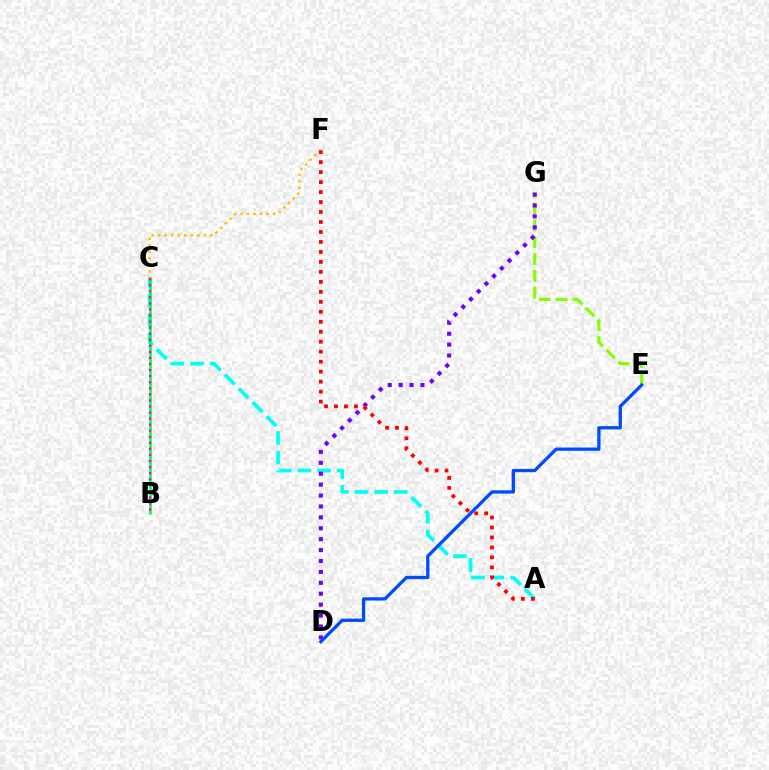{('A', 'C'): [{'color': '#00fff6', 'line_style': 'dashed', 'thickness': 2.67}], ('E', 'G'): [{'color': '#84ff00', 'line_style': 'dashed', 'thickness': 2.29}], ('B', 'C'): [{'color': '#00ff39', 'line_style': 'solid', 'thickness': 1.82}, {'color': '#ff00cf', 'line_style': 'dotted', 'thickness': 1.65}], ('C', 'F'): [{'color': '#ffbd00', 'line_style': 'dotted', 'thickness': 1.77}], ('D', 'G'): [{'color': '#7200ff', 'line_style': 'dotted', 'thickness': 2.96}], ('D', 'E'): [{'color': '#004bff', 'line_style': 'solid', 'thickness': 2.36}], ('A', 'F'): [{'color': '#ff0000', 'line_style': 'dotted', 'thickness': 2.71}]}